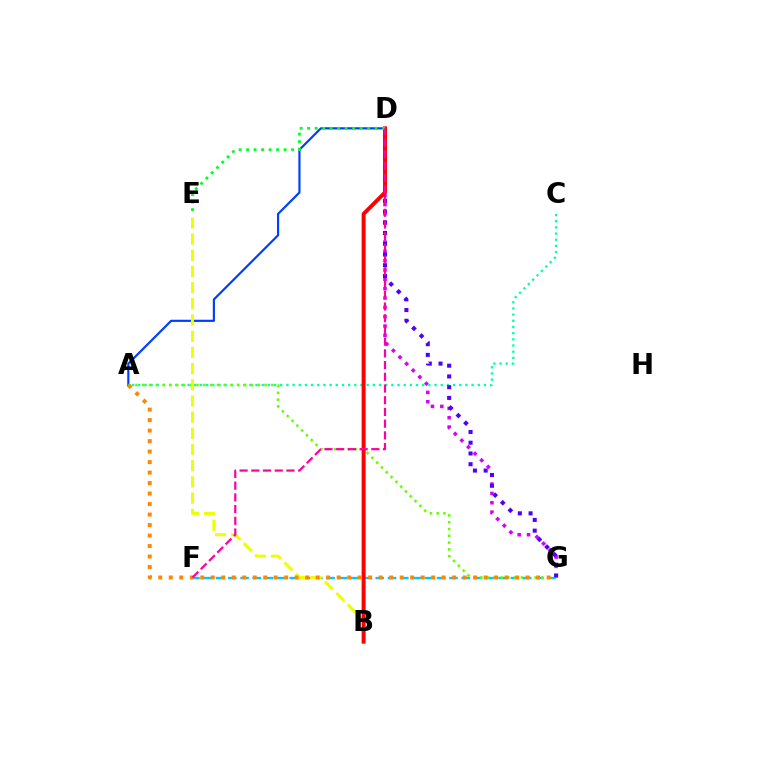{('D', 'G'): [{'color': '#d600ff', 'line_style': 'dotted', 'thickness': 2.54}, {'color': '#4f00ff', 'line_style': 'dotted', 'thickness': 2.92}], ('F', 'G'): [{'color': '#00c7ff', 'line_style': 'dashed', 'thickness': 1.67}], ('A', 'C'): [{'color': '#00ffaf', 'line_style': 'dotted', 'thickness': 1.68}], ('A', 'D'): [{'color': '#003fff', 'line_style': 'solid', 'thickness': 1.57}], ('A', 'G'): [{'color': '#66ff00', 'line_style': 'dotted', 'thickness': 1.85}, {'color': '#ff8800', 'line_style': 'dotted', 'thickness': 2.85}], ('B', 'E'): [{'color': '#eeff00', 'line_style': 'dashed', 'thickness': 2.2}], ('B', 'D'): [{'color': '#ff0000', 'line_style': 'solid', 'thickness': 2.85}], ('D', 'E'): [{'color': '#00ff27', 'line_style': 'dotted', 'thickness': 2.04}], ('D', 'F'): [{'color': '#ff00a0', 'line_style': 'dashed', 'thickness': 1.59}]}